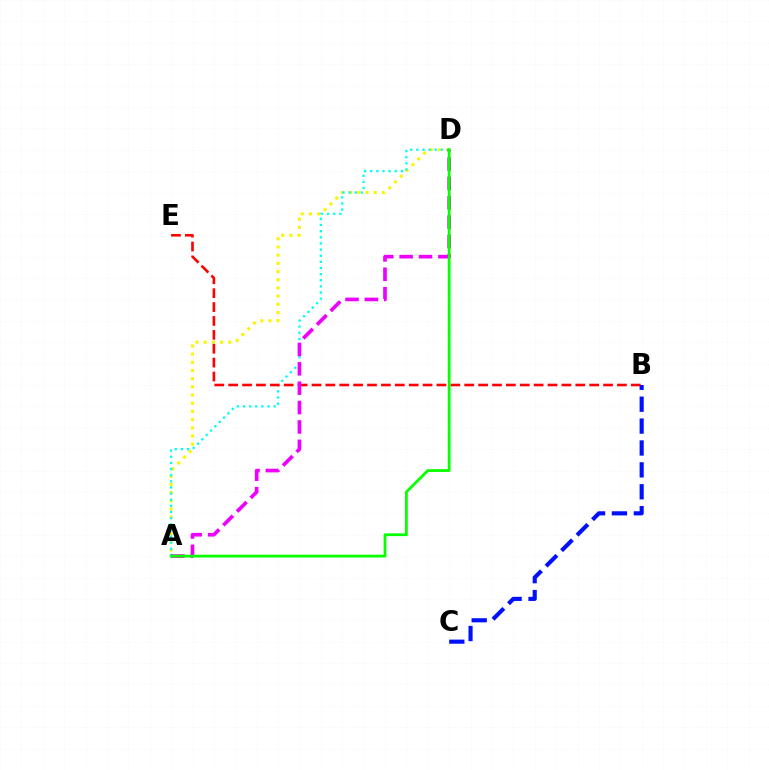{('A', 'D'): [{'color': '#fcf500', 'line_style': 'dotted', 'thickness': 2.22}, {'color': '#00fff6', 'line_style': 'dotted', 'thickness': 1.67}, {'color': '#ee00ff', 'line_style': 'dashed', 'thickness': 2.63}, {'color': '#08ff00', 'line_style': 'solid', 'thickness': 2.01}], ('B', 'E'): [{'color': '#ff0000', 'line_style': 'dashed', 'thickness': 1.89}], ('B', 'C'): [{'color': '#0010ff', 'line_style': 'dashed', 'thickness': 2.97}]}